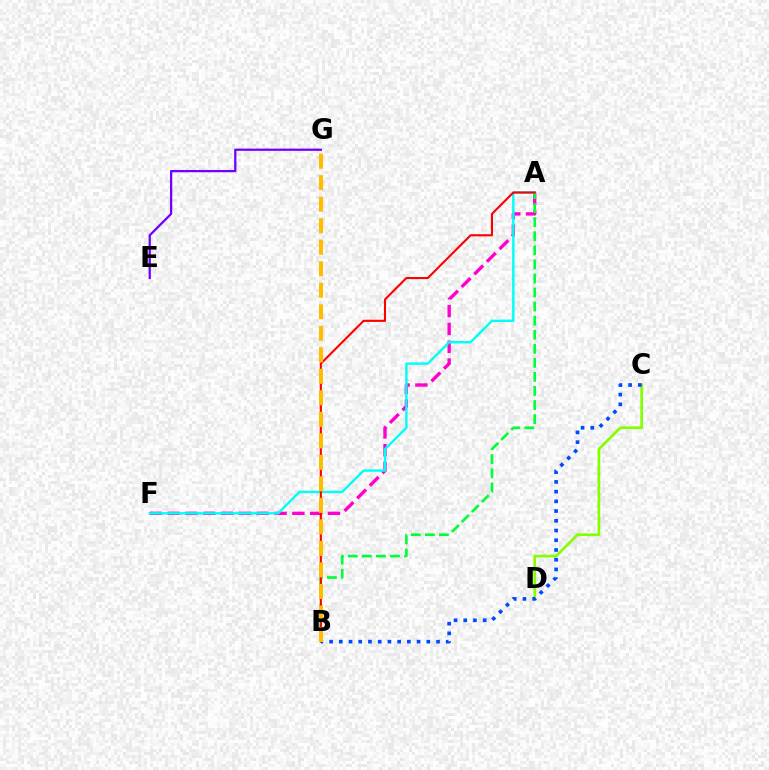{('A', 'F'): [{'color': '#ff00cf', 'line_style': 'dashed', 'thickness': 2.42}, {'color': '#00fff6', 'line_style': 'solid', 'thickness': 1.74}], ('C', 'D'): [{'color': '#84ff00', 'line_style': 'solid', 'thickness': 1.96}], ('A', 'B'): [{'color': '#00ff39', 'line_style': 'dashed', 'thickness': 1.91}, {'color': '#ff0000', 'line_style': 'solid', 'thickness': 1.52}], ('E', 'G'): [{'color': '#7200ff', 'line_style': 'solid', 'thickness': 1.63}], ('B', 'C'): [{'color': '#004bff', 'line_style': 'dotted', 'thickness': 2.64}], ('B', 'G'): [{'color': '#ffbd00', 'line_style': 'dashed', 'thickness': 2.92}]}